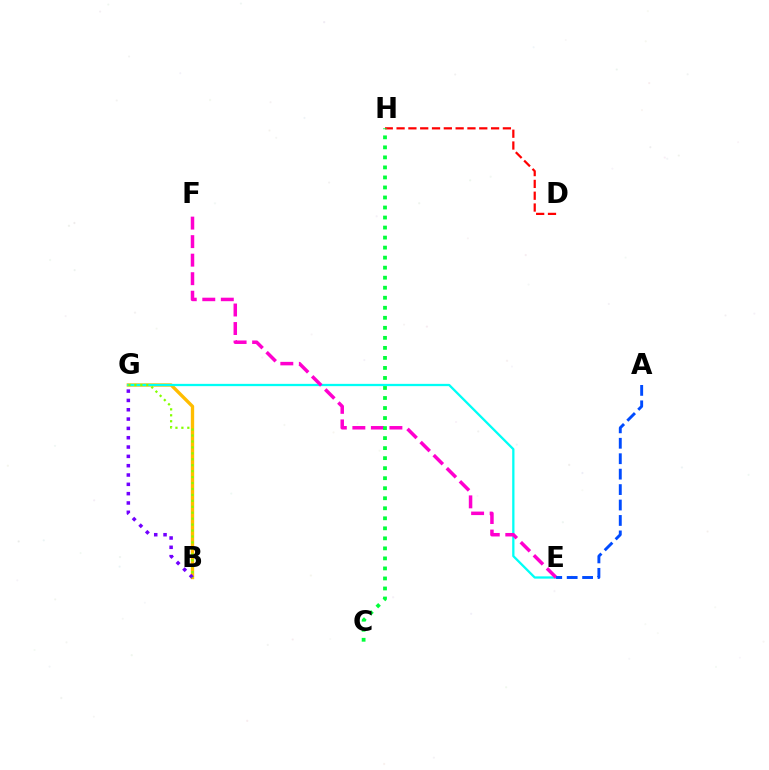{('B', 'G'): [{'color': '#ffbd00', 'line_style': 'solid', 'thickness': 2.41}, {'color': '#7200ff', 'line_style': 'dotted', 'thickness': 2.53}, {'color': '#84ff00', 'line_style': 'dotted', 'thickness': 1.61}], ('E', 'G'): [{'color': '#00fff6', 'line_style': 'solid', 'thickness': 1.64}], ('E', 'F'): [{'color': '#ff00cf', 'line_style': 'dashed', 'thickness': 2.52}], ('D', 'H'): [{'color': '#ff0000', 'line_style': 'dashed', 'thickness': 1.6}], ('A', 'E'): [{'color': '#004bff', 'line_style': 'dashed', 'thickness': 2.1}], ('C', 'H'): [{'color': '#00ff39', 'line_style': 'dotted', 'thickness': 2.72}]}